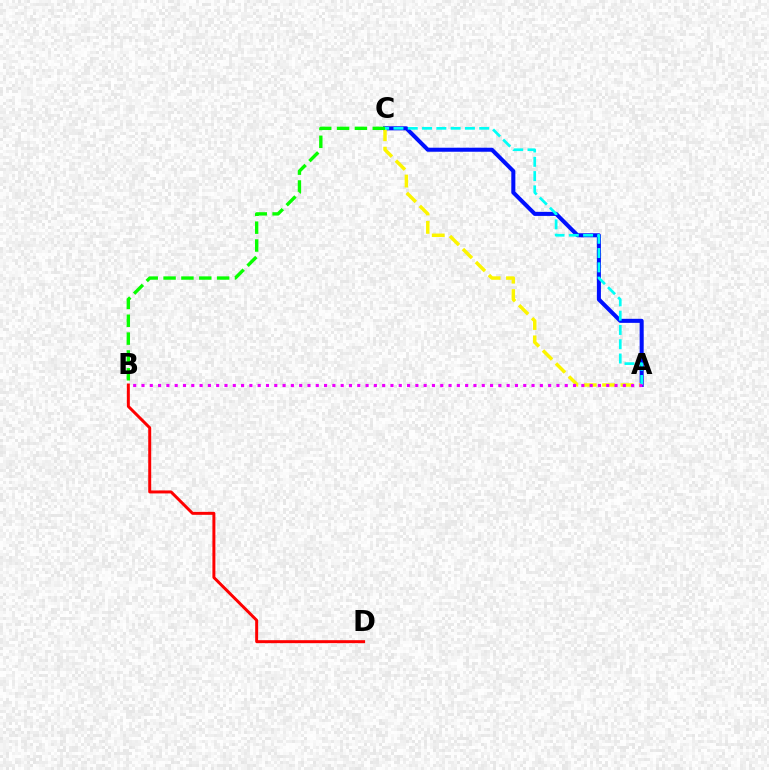{('A', 'C'): [{'color': '#0010ff', 'line_style': 'solid', 'thickness': 2.91}, {'color': '#fcf500', 'line_style': 'dashed', 'thickness': 2.5}, {'color': '#00fff6', 'line_style': 'dashed', 'thickness': 1.94}], ('B', 'C'): [{'color': '#08ff00', 'line_style': 'dashed', 'thickness': 2.43}], ('A', 'B'): [{'color': '#ee00ff', 'line_style': 'dotted', 'thickness': 2.25}], ('B', 'D'): [{'color': '#ff0000', 'line_style': 'solid', 'thickness': 2.14}]}